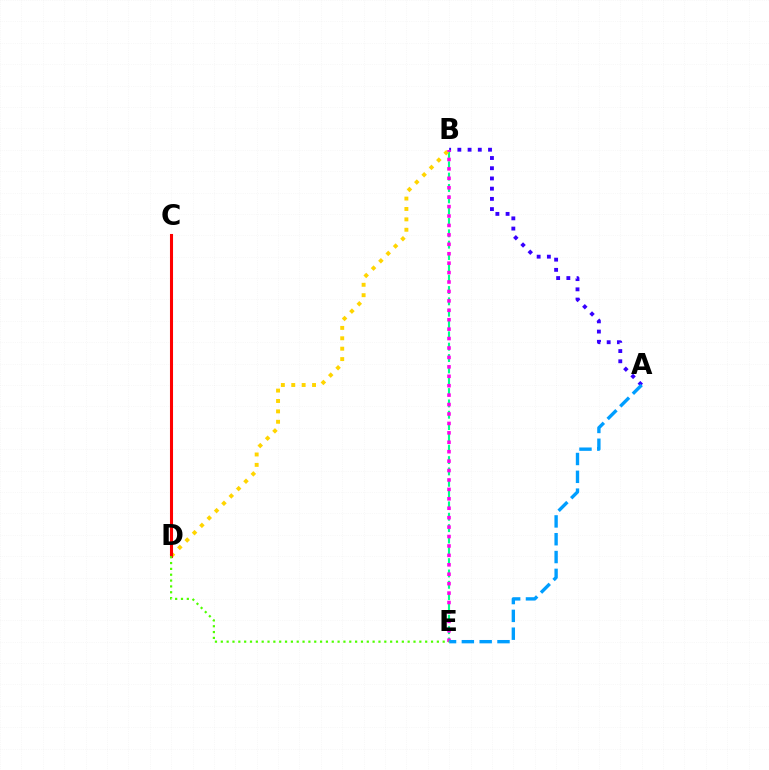{('B', 'E'): [{'color': '#00ff86', 'line_style': 'dashed', 'thickness': 1.54}, {'color': '#ff00ed', 'line_style': 'dotted', 'thickness': 2.56}], ('A', 'B'): [{'color': '#3700ff', 'line_style': 'dotted', 'thickness': 2.78}], ('B', 'D'): [{'color': '#ffd500', 'line_style': 'dotted', 'thickness': 2.82}], ('A', 'E'): [{'color': '#009eff', 'line_style': 'dashed', 'thickness': 2.42}], ('C', 'D'): [{'color': '#ff0000', 'line_style': 'solid', 'thickness': 2.21}], ('D', 'E'): [{'color': '#4fff00', 'line_style': 'dotted', 'thickness': 1.59}]}